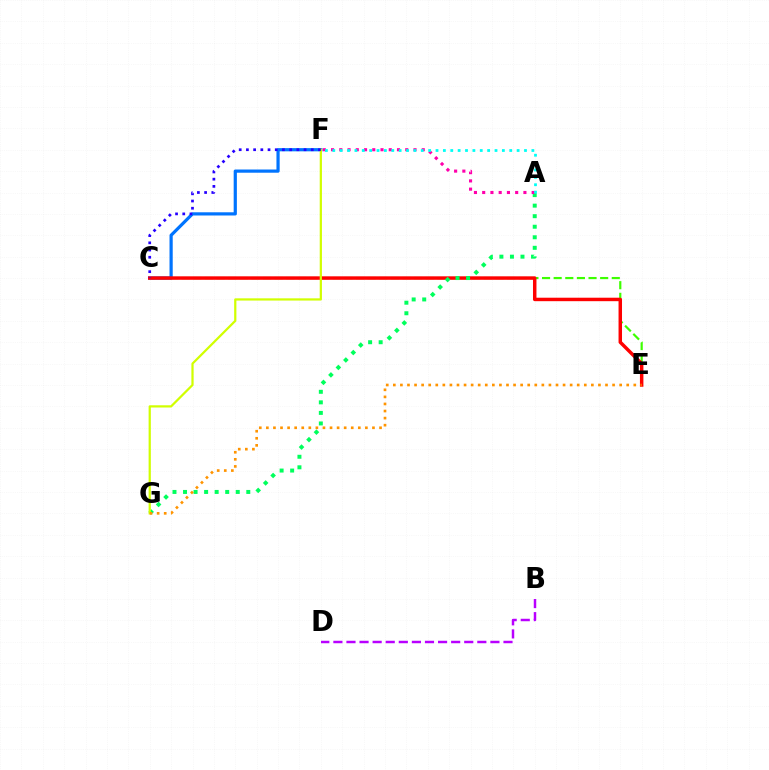{('C', 'E'): [{'color': '#3dff00', 'line_style': 'dashed', 'thickness': 1.58}, {'color': '#ff0000', 'line_style': 'solid', 'thickness': 2.5}], ('C', 'F'): [{'color': '#0074ff', 'line_style': 'solid', 'thickness': 2.31}, {'color': '#2500ff', 'line_style': 'dotted', 'thickness': 1.96}], ('A', 'G'): [{'color': '#00ff5c', 'line_style': 'dotted', 'thickness': 2.86}], ('A', 'F'): [{'color': '#ff00ac', 'line_style': 'dotted', 'thickness': 2.24}, {'color': '#00fff6', 'line_style': 'dotted', 'thickness': 2.0}], ('F', 'G'): [{'color': '#d1ff00', 'line_style': 'solid', 'thickness': 1.6}], ('E', 'G'): [{'color': '#ff9400', 'line_style': 'dotted', 'thickness': 1.92}], ('B', 'D'): [{'color': '#b900ff', 'line_style': 'dashed', 'thickness': 1.78}]}